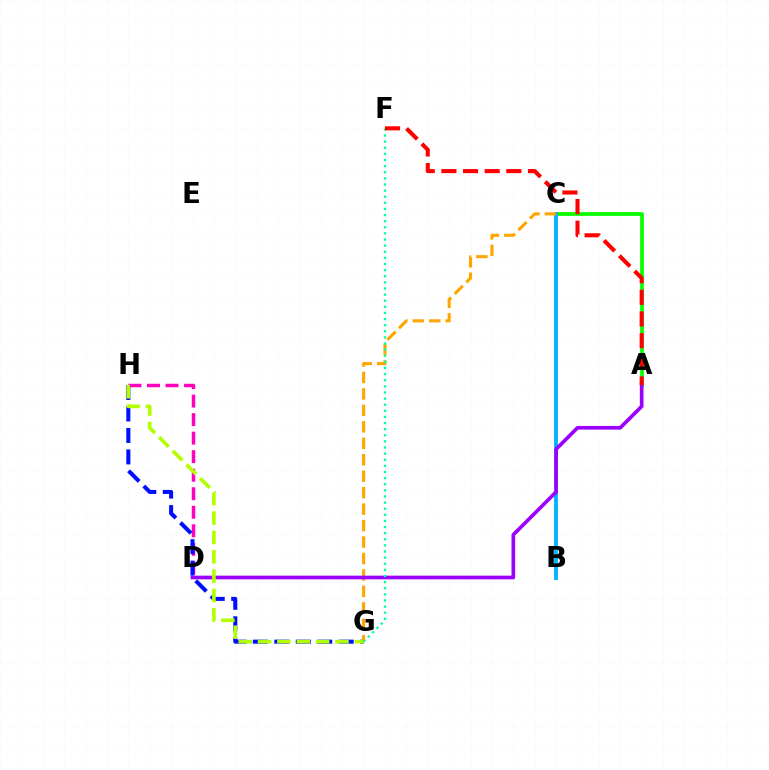{('A', 'C'): [{'color': '#08ff00', 'line_style': 'solid', 'thickness': 2.68}], ('B', 'C'): [{'color': '#00b5ff', 'line_style': 'solid', 'thickness': 2.78}], ('D', 'H'): [{'color': '#ff00bd', 'line_style': 'dashed', 'thickness': 2.52}], ('G', 'H'): [{'color': '#0010ff', 'line_style': 'dashed', 'thickness': 2.92}, {'color': '#b3ff00', 'line_style': 'dashed', 'thickness': 2.63}], ('C', 'G'): [{'color': '#ffa500', 'line_style': 'dashed', 'thickness': 2.24}], ('A', 'D'): [{'color': '#9b00ff', 'line_style': 'solid', 'thickness': 2.65}], ('F', 'G'): [{'color': '#00ff9d', 'line_style': 'dotted', 'thickness': 1.66}], ('A', 'F'): [{'color': '#ff0000', 'line_style': 'dashed', 'thickness': 2.94}]}